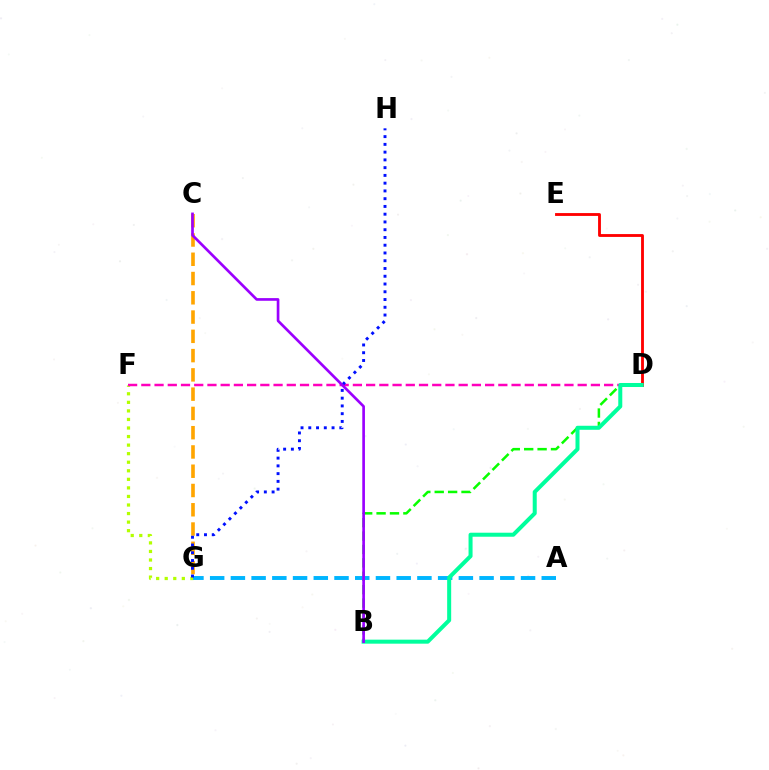{('F', 'G'): [{'color': '#b3ff00', 'line_style': 'dotted', 'thickness': 2.32}], ('C', 'G'): [{'color': '#ffa500', 'line_style': 'dashed', 'thickness': 2.62}], ('B', 'D'): [{'color': '#08ff00', 'line_style': 'dashed', 'thickness': 1.82}, {'color': '#00ff9d', 'line_style': 'solid', 'thickness': 2.89}], ('D', 'E'): [{'color': '#ff0000', 'line_style': 'solid', 'thickness': 2.05}], ('D', 'F'): [{'color': '#ff00bd', 'line_style': 'dashed', 'thickness': 1.8}], ('A', 'G'): [{'color': '#00b5ff', 'line_style': 'dashed', 'thickness': 2.82}], ('G', 'H'): [{'color': '#0010ff', 'line_style': 'dotted', 'thickness': 2.11}], ('B', 'C'): [{'color': '#9b00ff', 'line_style': 'solid', 'thickness': 1.92}]}